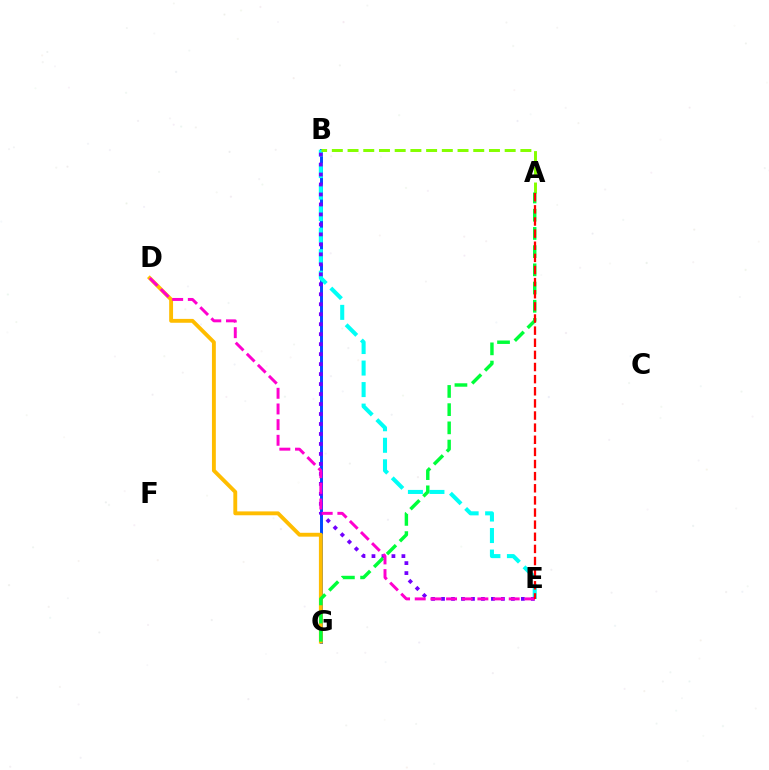{('B', 'G'): [{'color': '#004bff', 'line_style': 'solid', 'thickness': 2.12}], ('B', 'E'): [{'color': '#00fff6', 'line_style': 'dashed', 'thickness': 2.92}, {'color': '#7200ff', 'line_style': 'dotted', 'thickness': 2.71}], ('D', 'G'): [{'color': '#ffbd00', 'line_style': 'solid', 'thickness': 2.78}], ('A', 'B'): [{'color': '#84ff00', 'line_style': 'dashed', 'thickness': 2.13}], ('A', 'G'): [{'color': '#00ff39', 'line_style': 'dashed', 'thickness': 2.47}], ('D', 'E'): [{'color': '#ff00cf', 'line_style': 'dashed', 'thickness': 2.13}], ('A', 'E'): [{'color': '#ff0000', 'line_style': 'dashed', 'thickness': 1.65}]}